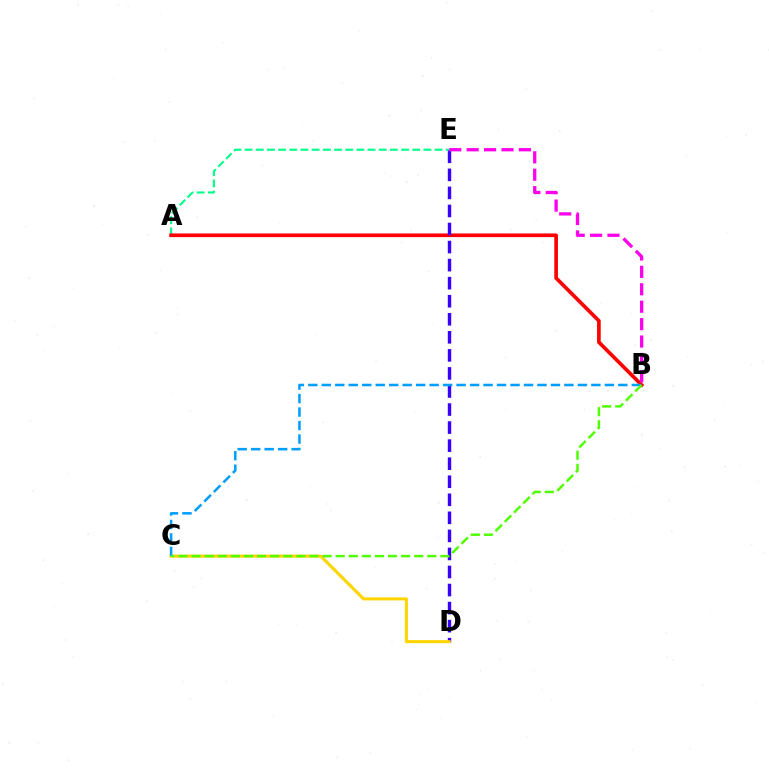{('A', 'E'): [{'color': '#00ff86', 'line_style': 'dashed', 'thickness': 1.52}], ('A', 'B'): [{'color': '#ff0000', 'line_style': 'solid', 'thickness': 2.65}], ('D', 'E'): [{'color': '#3700ff', 'line_style': 'dashed', 'thickness': 2.45}], ('B', 'E'): [{'color': '#ff00ed', 'line_style': 'dashed', 'thickness': 2.37}], ('C', 'D'): [{'color': '#ffd500', 'line_style': 'solid', 'thickness': 2.2}], ('B', 'C'): [{'color': '#009eff', 'line_style': 'dashed', 'thickness': 1.83}, {'color': '#4fff00', 'line_style': 'dashed', 'thickness': 1.78}]}